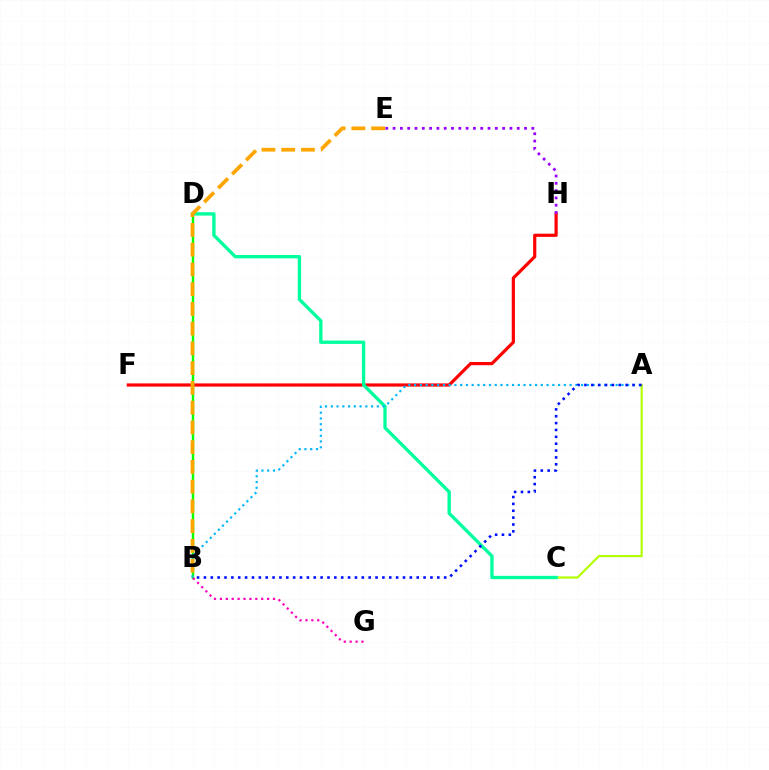{('F', 'H'): [{'color': '#ff0000', 'line_style': 'solid', 'thickness': 2.3}], ('A', 'C'): [{'color': '#b3ff00', 'line_style': 'solid', 'thickness': 1.58}], ('C', 'D'): [{'color': '#00ff9d', 'line_style': 'solid', 'thickness': 2.4}], ('B', 'D'): [{'color': '#08ff00', 'line_style': 'solid', 'thickness': 1.74}], ('B', 'G'): [{'color': '#ff00bd', 'line_style': 'dotted', 'thickness': 1.6}], ('A', 'B'): [{'color': '#00b5ff', 'line_style': 'dotted', 'thickness': 1.56}, {'color': '#0010ff', 'line_style': 'dotted', 'thickness': 1.87}], ('B', 'E'): [{'color': '#ffa500', 'line_style': 'dashed', 'thickness': 2.68}], ('E', 'H'): [{'color': '#9b00ff', 'line_style': 'dotted', 'thickness': 1.98}]}